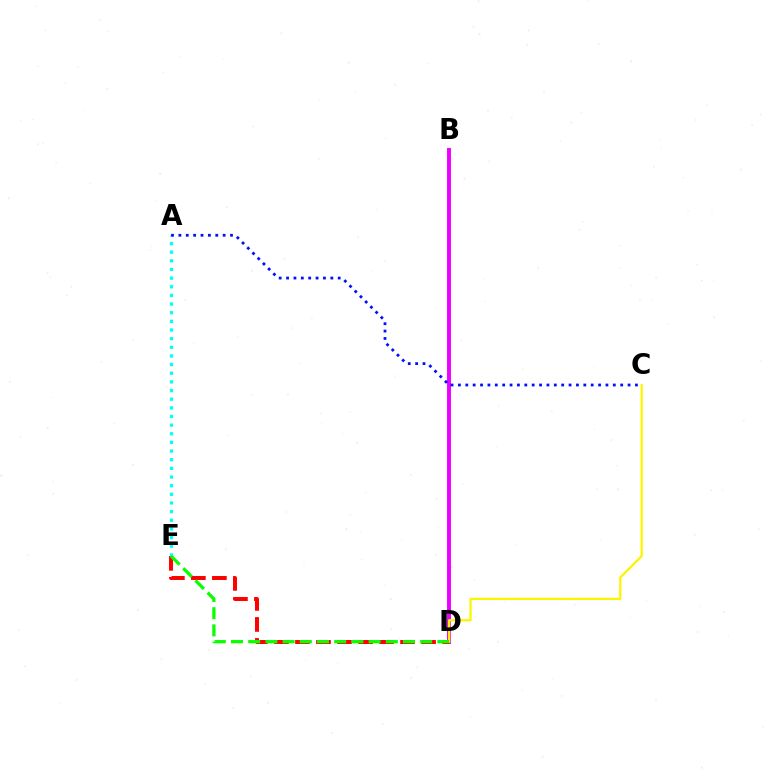{('B', 'D'): [{'color': '#ee00ff', 'line_style': 'solid', 'thickness': 2.83}], ('D', 'E'): [{'color': '#ff0000', 'line_style': 'dashed', 'thickness': 2.85}, {'color': '#08ff00', 'line_style': 'dashed', 'thickness': 2.34}], ('C', 'D'): [{'color': '#fcf500', 'line_style': 'solid', 'thickness': 1.64}], ('A', 'E'): [{'color': '#00fff6', 'line_style': 'dotted', 'thickness': 2.35}], ('A', 'C'): [{'color': '#0010ff', 'line_style': 'dotted', 'thickness': 2.0}]}